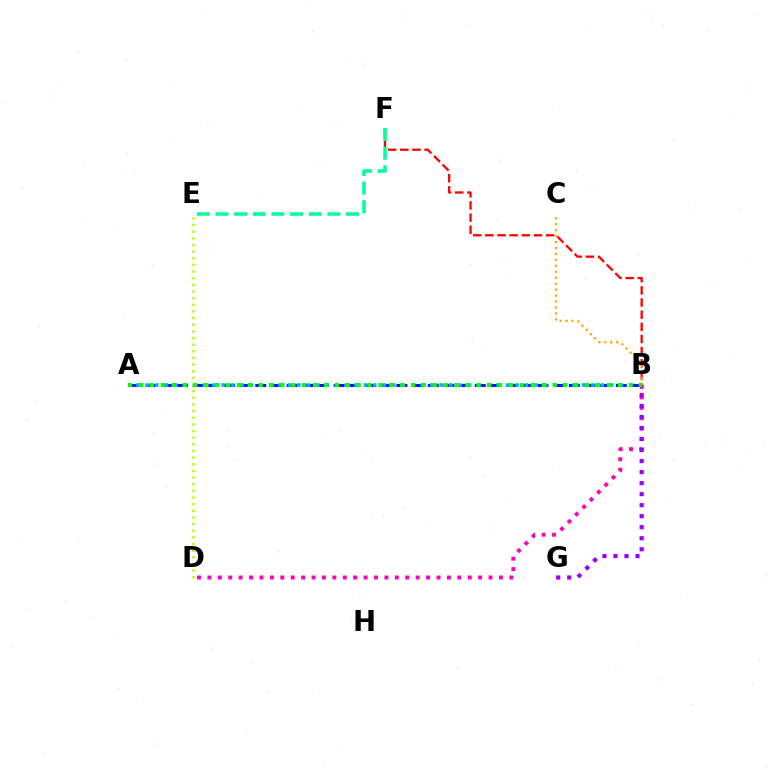{('A', 'B'): [{'color': '#0010ff', 'line_style': 'dashed', 'thickness': 2.13}, {'color': '#00b5ff', 'line_style': 'dotted', 'thickness': 2.58}, {'color': '#08ff00', 'line_style': 'dotted', 'thickness': 2.96}], ('B', 'D'): [{'color': '#ff00bd', 'line_style': 'dotted', 'thickness': 2.83}], ('B', 'F'): [{'color': '#ff0000', 'line_style': 'dashed', 'thickness': 1.65}], ('D', 'E'): [{'color': '#b3ff00', 'line_style': 'dotted', 'thickness': 1.81}], ('B', 'C'): [{'color': '#ffa500', 'line_style': 'dotted', 'thickness': 1.62}], ('B', 'G'): [{'color': '#9b00ff', 'line_style': 'dotted', 'thickness': 2.99}], ('E', 'F'): [{'color': '#00ff9d', 'line_style': 'dashed', 'thickness': 2.53}]}